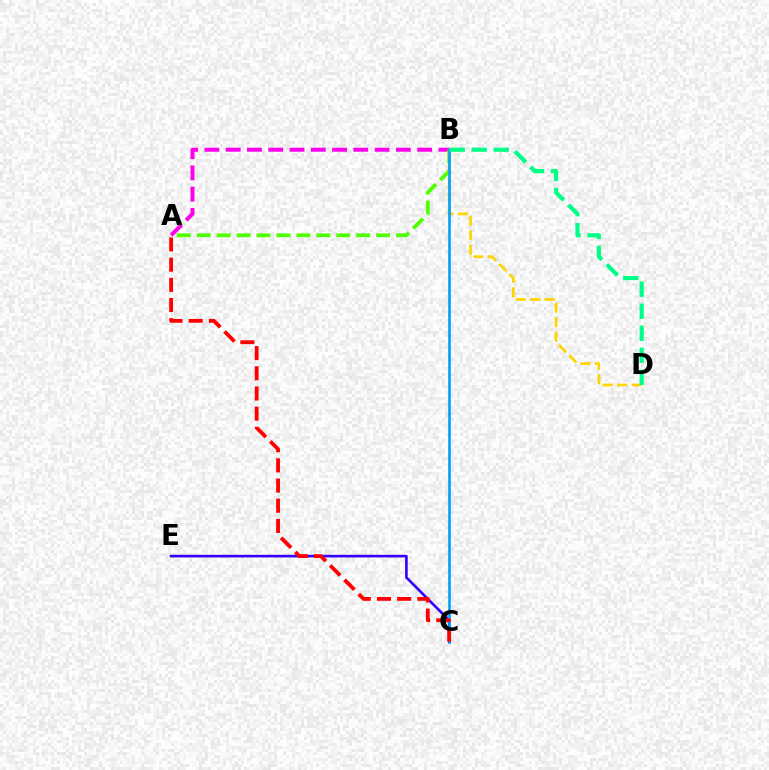{('A', 'B'): [{'color': '#ff00ed', 'line_style': 'dashed', 'thickness': 2.89}, {'color': '#4fff00', 'line_style': 'dashed', 'thickness': 2.71}], ('C', 'E'): [{'color': '#3700ff', 'line_style': 'solid', 'thickness': 1.91}], ('B', 'D'): [{'color': '#ffd500', 'line_style': 'dashed', 'thickness': 1.98}, {'color': '#00ff86', 'line_style': 'dashed', 'thickness': 2.99}], ('B', 'C'): [{'color': '#009eff', 'line_style': 'solid', 'thickness': 1.89}], ('A', 'C'): [{'color': '#ff0000', 'line_style': 'dashed', 'thickness': 2.74}]}